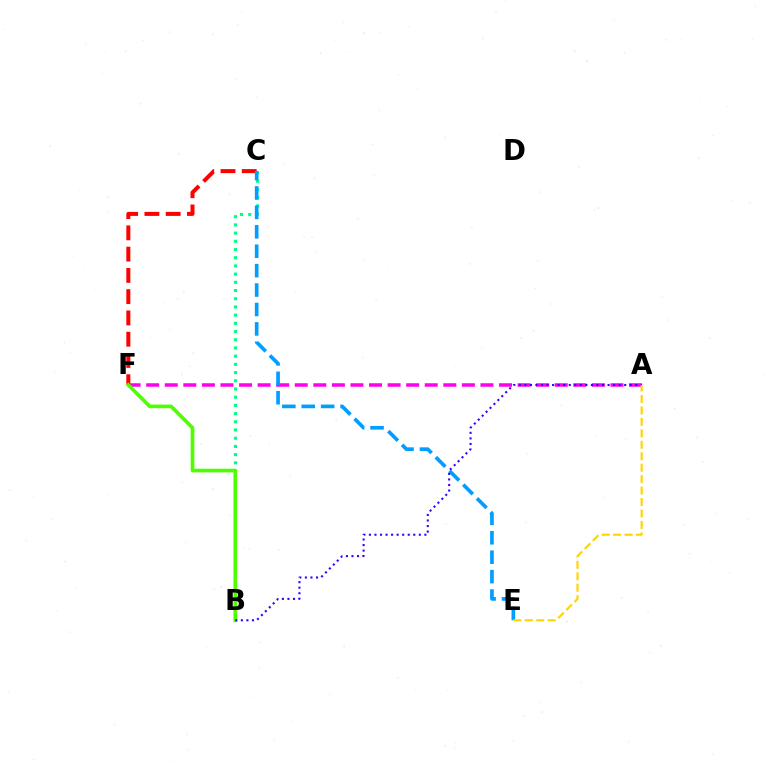{('A', 'F'): [{'color': '#ff00ed', 'line_style': 'dashed', 'thickness': 2.52}], ('C', 'F'): [{'color': '#ff0000', 'line_style': 'dashed', 'thickness': 2.89}], ('B', 'C'): [{'color': '#00ff86', 'line_style': 'dotted', 'thickness': 2.23}], ('C', 'E'): [{'color': '#009eff', 'line_style': 'dashed', 'thickness': 2.64}], ('B', 'F'): [{'color': '#4fff00', 'line_style': 'solid', 'thickness': 2.64}], ('A', 'B'): [{'color': '#3700ff', 'line_style': 'dotted', 'thickness': 1.51}], ('A', 'E'): [{'color': '#ffd500', 'line_style': 'dashed', 'thickness': 1.56}]}